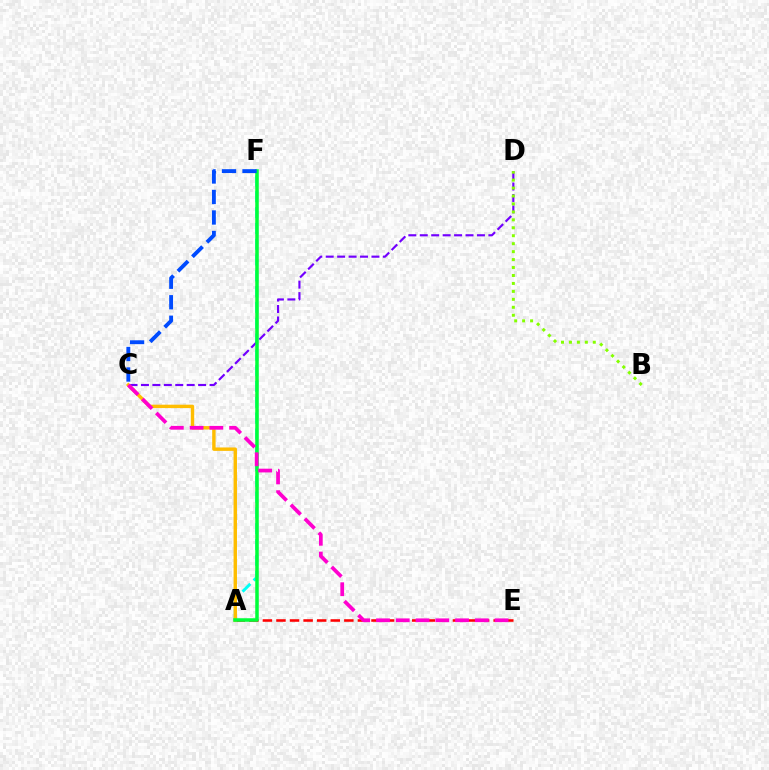{('A', 'F'): [{'color': '#00fff6', 'line_style': 'dashed', 'thickness': 2.15}, {'color': '#00ff39', 'line_style': 'solid', 'thickness': 2.53}], ('A', 'E'): [{'color': '#ff0000', 'line_style': 'dashed', 'thickness': 1.84}], ('C', 'D'): [{'color': '#7200ff', 'line_style': 'dashed', 'thickness': 1.55}], ('A', 'C'): [{'color': '#ffbd00', 'line_style': 'solid', 'thickness': 2.45}], ('B', 'D'): [{'color': '#84ff00', 'line_style': 'dotted', 'thickness': 2.16}], ('C', 'F'): [{'color': '#004bff', 'line_style': 'dashed', 'thickness': 2.78}], ('C', 'E'): [{'color': '#ff00cf', 'line_style': 'dashed', 'thickness': 2.69}]}